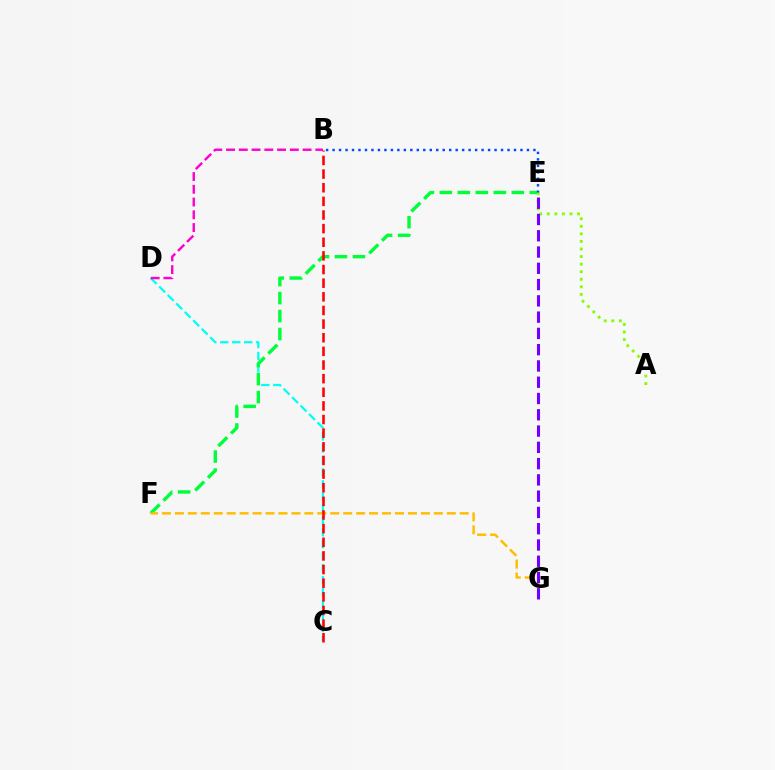{('C', 'D'): [{'color': '#00fff6', 'line_style': 'dashed', 'thickness': 1.63}], ('E', 'F'): [{'color': '#00ff39', 'line_style': 'dashed', 'thickness': 2.44}], ('F', 'G'): [{'color': '#ffbd00', 'line_style': 'dashed', 'thickness': 1.76}], ('B', 'E'): [{'color': '#004bff', 'line_style': 'dotted', 'thickness': 1.76}], ('A', 'E'): [{'color': '#84ff00', 'line_style': 'dotted', 'thickness': 2.06}], ('E', 'G'): [{'color': '#7200ff', 'line_style': 'dashed', 'thickness': 2.21}], ('B', 'C'): [{'color': '#ff0000', 'line_style': 'dashed', 'thickness': 1.85}], ('B', 'D'): [{'color': '#ff00cf', 'line_style': 'dashed', 'thickness': 1.73}]}